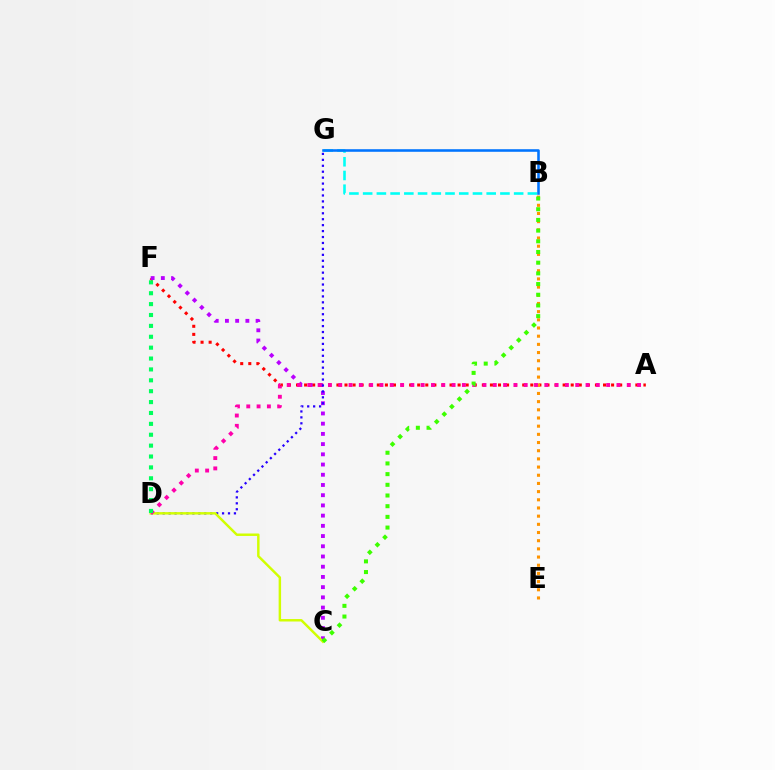{('A', 'F'): [{'color': '#ff0000', 'line_style': 'dotted', 'thickness': 2.2}], ('C', 'F'): [{'color': '#b900ff', 'line_style': 'dotted', 'thickness': 2.78}], ('D', 'G'): [{'color': '#2500ff', 'line_style': 'dotted', 'thickness': 1.61}], ('C', 'D'): [{'color': '#d1ff00', 'line_style': 'solid', 'thickness': 1.77}], ('B', 'E'): [{'color': '#ff9400', 'line_style': 'dotted', 'thickness': 2.22}], ('A', 'D'): [{'color': '#ff00ac', 'line_style': 'dotted', 'thickness': 2.8}], ('B', 'G'): [{'color': '#00fff6', 'line_style': 'dashed', 'thickness': 1.86}, {'color': '#0074ff', 'line_style': 'solid', 'thickness': 1.85}], ('D', 'F'): [{'color': '#00ff5c', 'line_style': 'dotted', 'thickness': 2.96}], ('B', 'C'): [{'color': '#3dff00', 'line_style': 'dotted', 'thickness': 2.9}]}